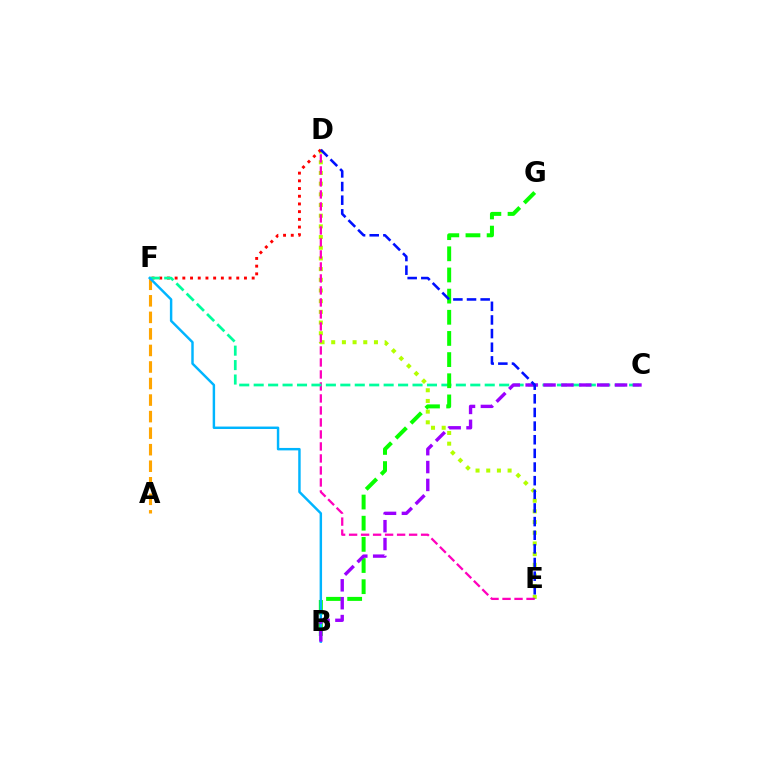{('D', 'E'): [{'color': '#b3ff00', 'line_style': 'dotted', 'thickness': 2.9}, {'color': '#ff00bd', 'line_style': 'dashed', 'thickness': 1.63}, {'color': '#0010ff', 'line_style': 'dashed', 'thickness': 1.85}], ('A', 'F'): [{'color': '#ffa500', 'line_style': 'dashed', 'thickness': 2.25}], ('D', 'F'): [{'color': '#ff0000', 'line_style': 'dotted', 'thickness': 2.09}], ('C', 'F'): [{'color': '#00ff9d', 'line_style': 'dashed', 'thickness': 1.96}], ('B', 'G'): [{'color': '#08ff00', 'line_style': 'dashed', 'thickness': 2.87}], ('B', 'F'): [{'color': '#00b5ff', 'line_style': 'solid', 'thickness': 1.76}], ('B', 'C'): [{'color': '#9b00ff', 'line_style': 'dashed', 'thickness': 2.43}]}